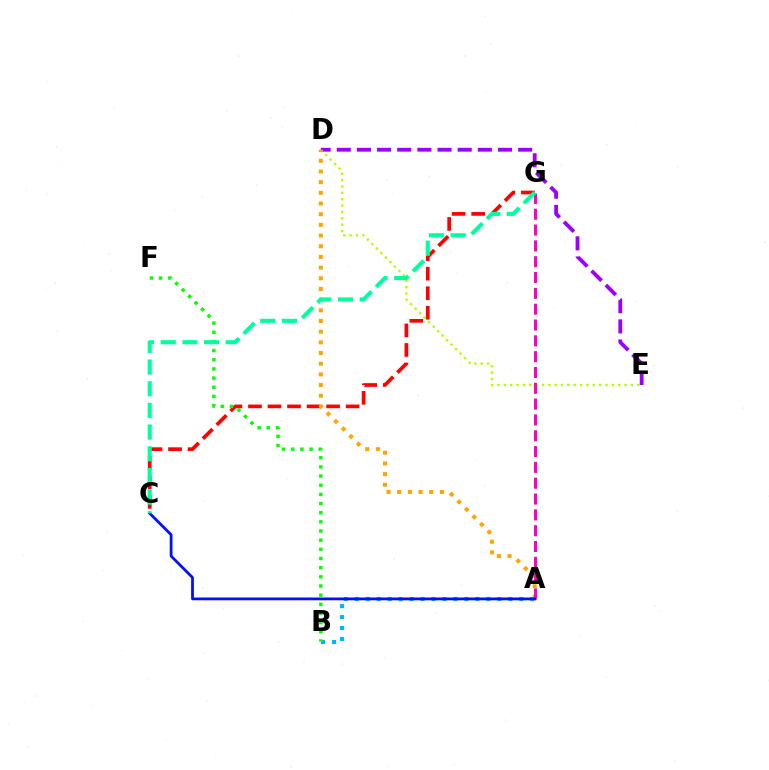{('D', 'E'): [{'color': '#b3ff00', 'line_style': 'dotted', 'thickness': 1.73}, {'color': '#9b00ff', 'line_style': 'dashed', 'thickness': 2.74}], ('A', 'B'): [{'color': '#00b5ff', 'line_style': 'dotted', 'thickness': 2.98}], ('C', 'G'): [{'color': '#ff0000', 'line_style': 'dashed', 'thickness': 2.65}, {'color': '#00ff9d', 'line_style': 'dashed', 'thickness': 2.94}], ('A', 'D'): [{'color': '#ffa500', 'line_style': 'dotted', 'thickness': 2.9}], ('A', 'G'): [{'color': '#ff00bd', 'line_style': 'dashed', 'thickness': 2.15}], ('A', 'C'): [{'color': '#0010ff', 'line_style': 'solid', 'thickness': 2.0}], ('B', 'F'): [{'color': '#08ff00', 'line_style': 'dotted', 'thickness': 2.49}]}